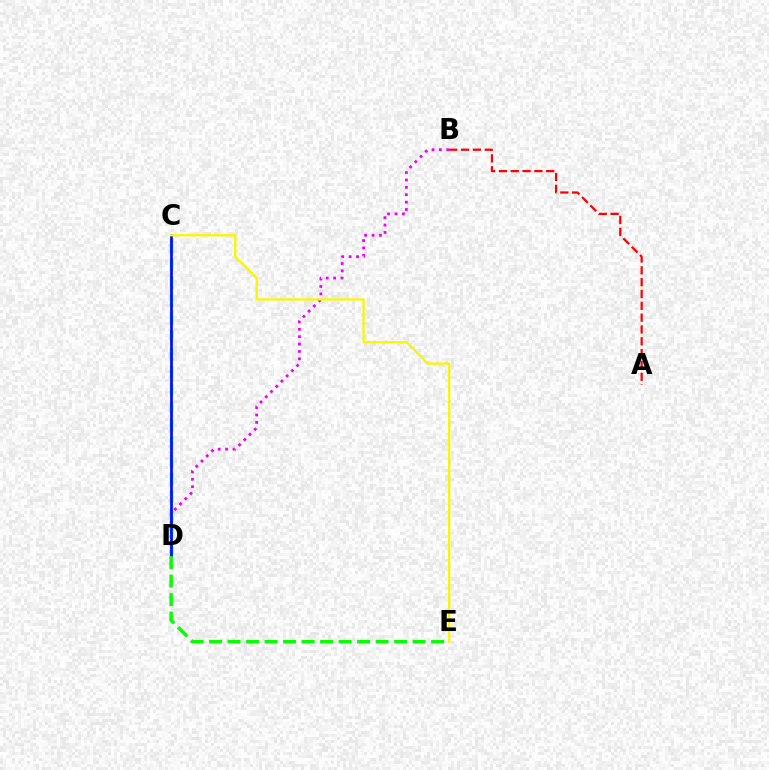{('B', 'D'): [{'color': '#ee00ff', 'line_style': 'dotted', 'thickness': 2.01}], ('C', 'D'): [{'color': '#00fff6', 'line_style': 'dashed', 'thickness': 2.42}, {'color': '#0010ff', 'line_style': 'solid', 'thickness': 1.98}], ('A', 'B'): [{'color': '#ff0000', 'line_style': 'dashed', 'thickness': 1.61}], ('D', 'E'): [{'color': '#08ff00', 'line_style': 'dashed', 'thickness': 2.51}], ('C', 'E'): [{'color': '#fcf500', 'line_style': 'solid', 'thickness': 1.63}]}